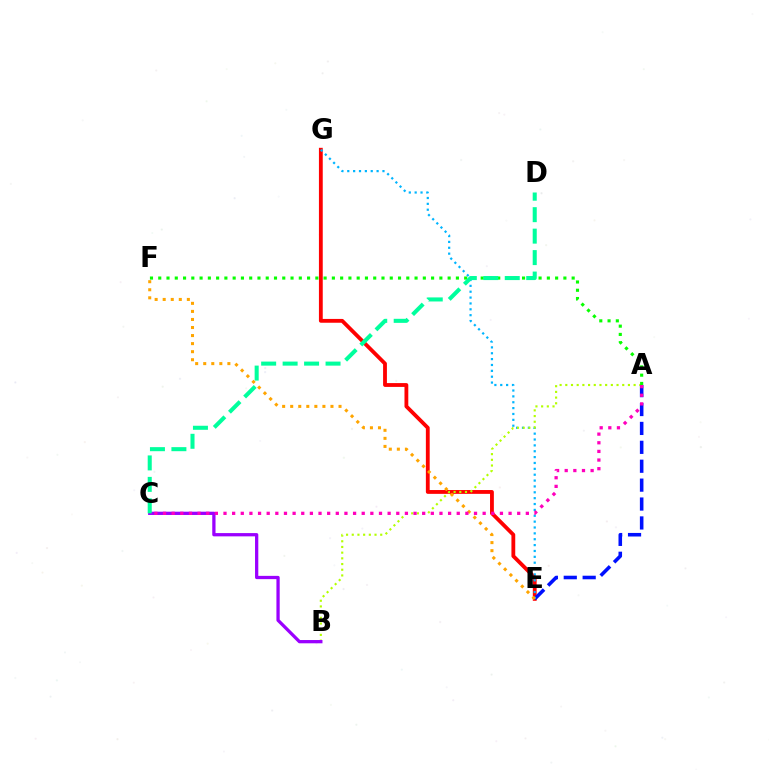{('E', 'G'): [{'color': '#ff0000', 'line_style': 'solid', 'thickness': 2.75}, {'color': '#00b5ff', 'line_style': 'dotted', 'thickness': 1.59}], ('A', 'E'): [{'color': '#0010ff', 'line_style': 'dashed', 'thickness': 2.57}], ('A', 'B'): [{'color': '#b3ff00', 'line_style': 'dotted', 'thickness': 1.55}], ('B', 'C'): [{'color': '#9b00ff', 'line_style': 'solid', 'thickness': 2.35}], ('A', 'F'): [{'color': '#08ff00', 'line_style': 'dotted', 'thickness': 2.25}], ('E', 'F'): [{'color': '#ffa500', 'line_style': 'dotted', 'thickness': 2.19}], ('C', 'D'): [{'color': '#00ff9d', 'line_style': 'dashed', 'thickness': 2.92}], ('A', 'C'): [{'color': '#ff00bd', 'line_style': 'dotted', 'thickness': 2.35}]}